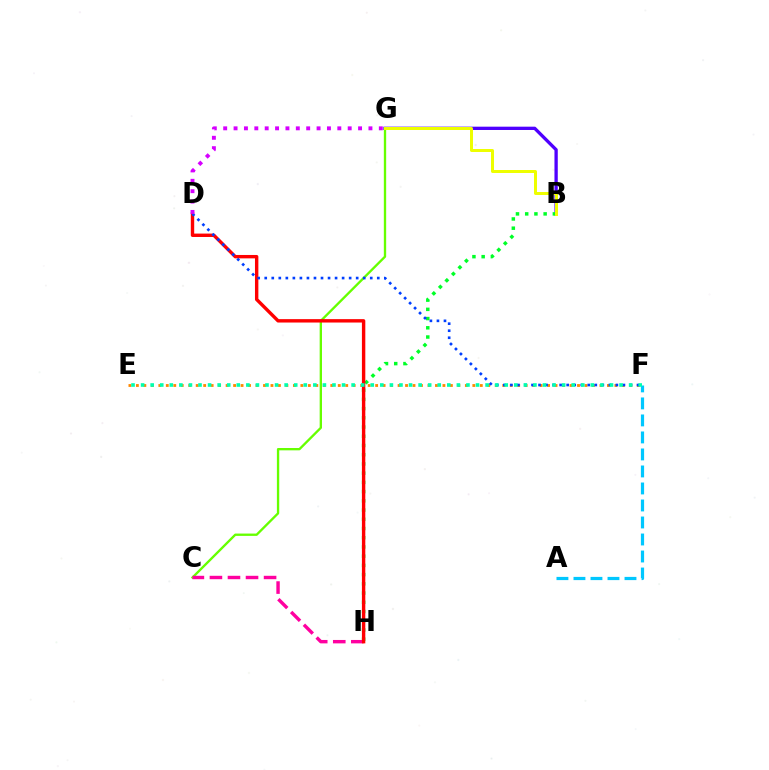{('B', 'G'): [{'color': '#4f00ff', 'line_style': 'solid', 'thickness': 2.38}, {'color': '#eeff00', 'line_style': 'solid', 'thickness': 2.16}], ('E', 'F'): [{'color': '#ff8800', 'line_style': 'dotted', 'thickness': 2.03}, {'color': '#00ffaf', 'line_style': 'dotted', 'thickness': 2.6}], ('C', 'G'): [{'color': '#66ff00', 'line_style': 'solid', 'thickness': 1.68}], ('B', 'H'): [{'color': '#00ff27', 'line_style': 'dotted', 'thickness': 2.51}], ('A', 'F'): [{'color': '#00c7ff', 'line_style': 'dashed', 'thickness': 2.31}], ('C', 'H'): [{'color': '#ff00a0', 'line_style': 'dashed', 'thickness': 2.45}], ('D', 'H'): [{'color': '#ff0000', 'line_style': 'solid', 'thickness': 2.45}], ('D', 'F'): [{'color': '#003fff', 'line_style': 'dotted', 'thickness': 1.91}], ('D', 'G'): [{'color': '#d600ff', 'line_style': 'dotted', 'thickness': 2.82}]}